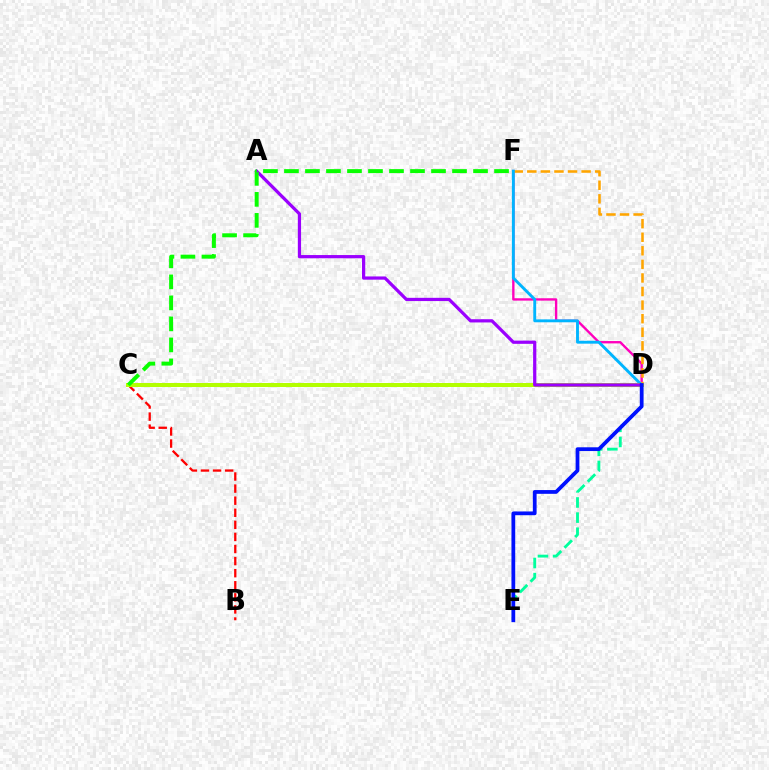{('D', 'F'): [{'color': '#ff00bd', 'line_style': 'solid', 'thickness': 1.7}, {'color': '#ffa500', 'line_style': 'dashed', 'thickness': 1.84}, {'color': '#00b5ff', 'line_style': 'solid', 'thickness': 2.08}], ('D', 'E'): [{'color': '#00ff9d', 'line_style': 'dashed', 'thickness': 2.06}, {'color': '#0010ff', 'line_style': 'solid', 'thickness': 2.7}], ('B', 'C'): [{'color': '#ff0000', 'line_style': 'dashed', 'thickness': 1.64}], ('C', 'D'): [{'color': '#b3ff00', 'line_style': 'solid', 'thickness': 2.87}], ('A', 'D'): [{'color': '#9b00ff', 'line_style': 'solid', 'thickness': 2.33}], ('C', 'F'): [{'color': '#08ff00', 'line_style': 'dashed', 'thickness': 2.85}]}